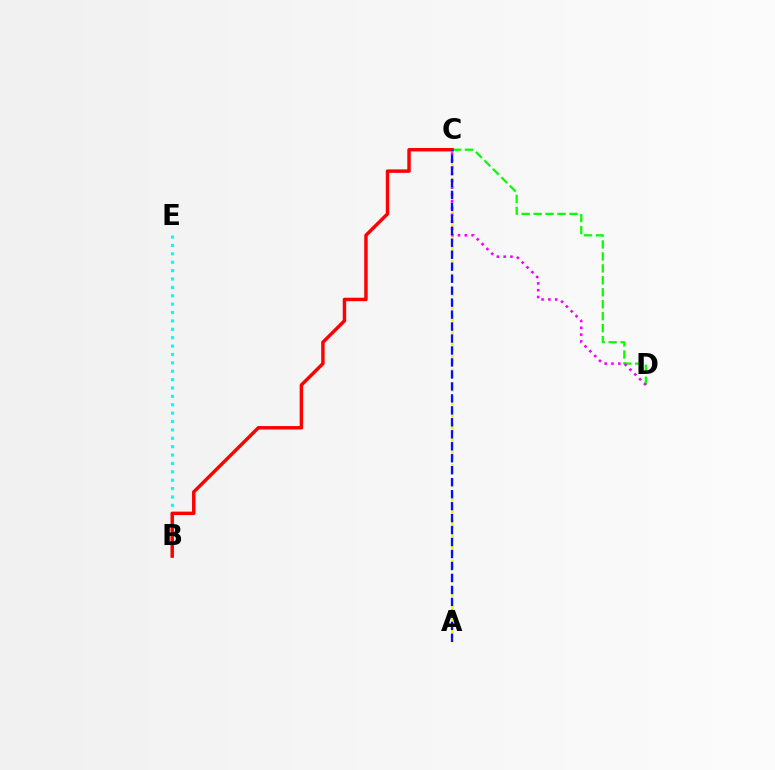{('A', 'C'): [{'color': '#fcf500', 'line_style': 'dashed', 'thickness': 1.85}, {'color': '#0010ff', 'line_style': 'dashed', 'thickness': 1.63}], ('C', 'D'): [{'color': '#08ff00', 'line_style': 'dashed', 'thickness': 1.63}, {'color': '#ee00ff', 'line_style': 'dotted', 'thickness': 1.85}], ('B', 'E'): [{'color': '#00fff6', 'line_style': 'dotted', 'thickness': 2.28}], ('B', 'C'): [{'color': '#ff0000', 'line_style': 'solid', 'thickness': 2.48}]}